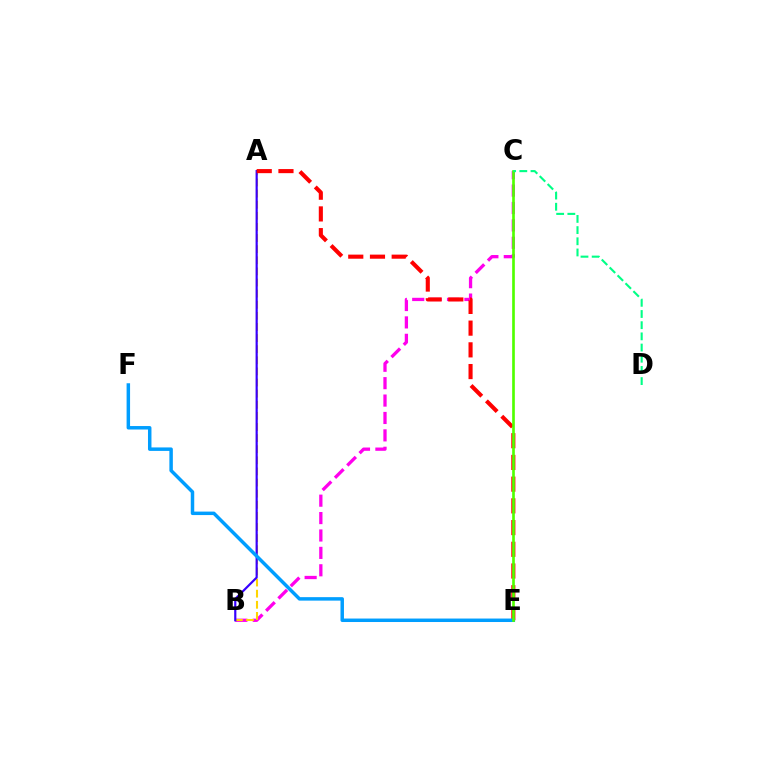{('B', 'C'): [{'color': '#ff00ed', 'line_style': 'dashed', 'thickness': 2.36}], ('A', 'B'): [{'color': '#ffd500', 'line_style': 'dashed', 'thickness': 1.51}, {'color': '#3700ff', 'line_style': 'solid', 'thickness': 1.57}], ('A', 'E'): [{'color': '#ff0000', 'line_style': 'dashed', 'thickness': 2.95}], ('E', 'F'): [{'color': '#009eff', 'line_style': 'solid', 'thickness': 2.5}], ('C', 'E'): [{'color': '#4fff00', 'line_style': 'solid', 'thickness': 1.92}], ('C', 'D'): [{'color': '#00ff86', 'line_style': 'dashed', 'thickness': 1.52}]}